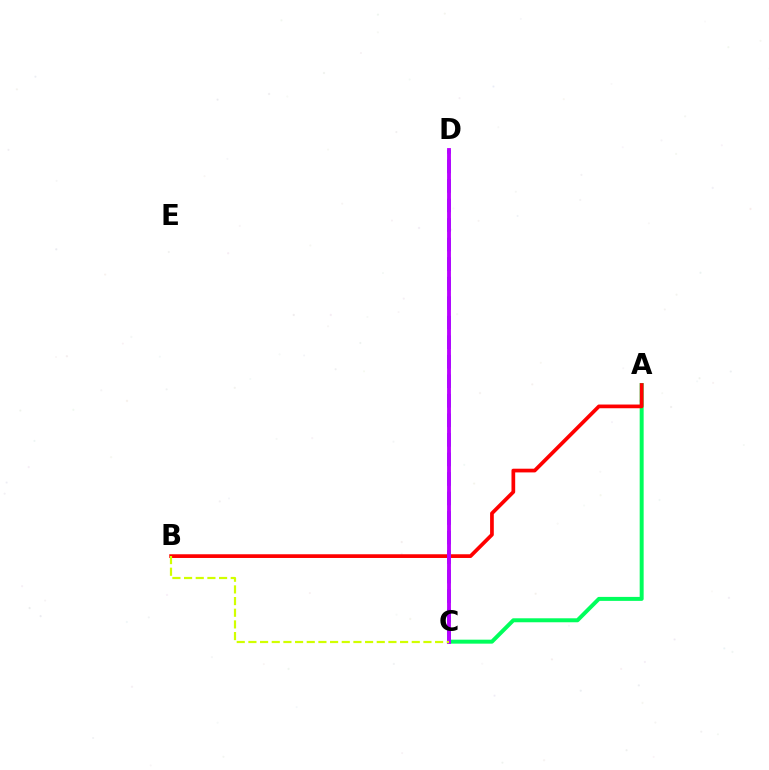{('A', 'C'): [{'color': '#00ff5c', 'line_style': 'solid', 'thickness': 2.86}], ('A', 'B'): [{'color': '#ff0000', 'line_style': 'solid', 'thickness': 2.67}], ('C', 'D'): [{'color': '#0074ff', 'line_style': 'dashed', 'thickness': 2.65}, {'color': '#b900ff', 'line_style': 'solid', 'thickness': 2.77}], ('B', 'C'): [{'color': '#d1ff00', 'line_style': 'dashed', 'thickness': 1.59}]}